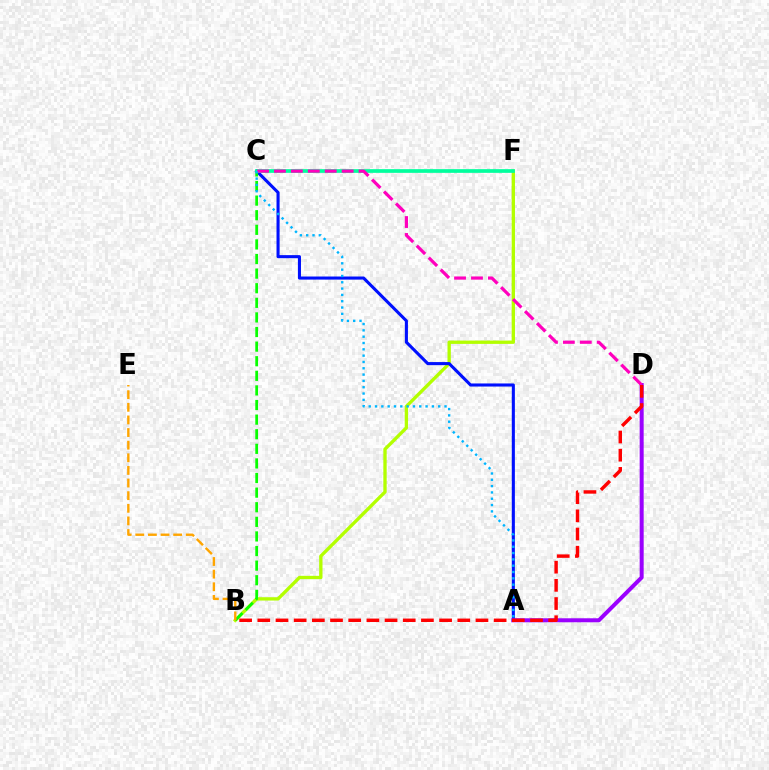{('B', 'F'): [{'color': '#b3ff00', 'line_style': 'solid', 'thickness': 2.4}], ('A', 'C'): [{'color': '#0010ff', 'line_style': 'solid', 'thickness': 2.22}, {'color': '#00b5ff', 'line_style': 'dotted', 'thickness': 1.72}], ('B', 'C'): [{'color': '#08ff00', 'line_style': 'dashed', 'thickness': 1.98}], ('C', 'F'): [{'color': '#00ff9d', 'line_style': 'solid', 'thickness': 2.66}], ('A', 'D'): [{'color': '#9b00ff', 'line_style': 'solid', 'thickness': 2.88}], ('C', 'D'): [{'color': '#ff00bd', 'line_style': 'dashed', 'thickness': 2.3}], ('B', 'D'): [{'color': '#ff0000', 'line_style': 'dashed', 'thickness': 2.47}], ('B', 'E'): [{'color': '#ffa500', 'line_style': 'dashed', 'thickness': 1.72}]}